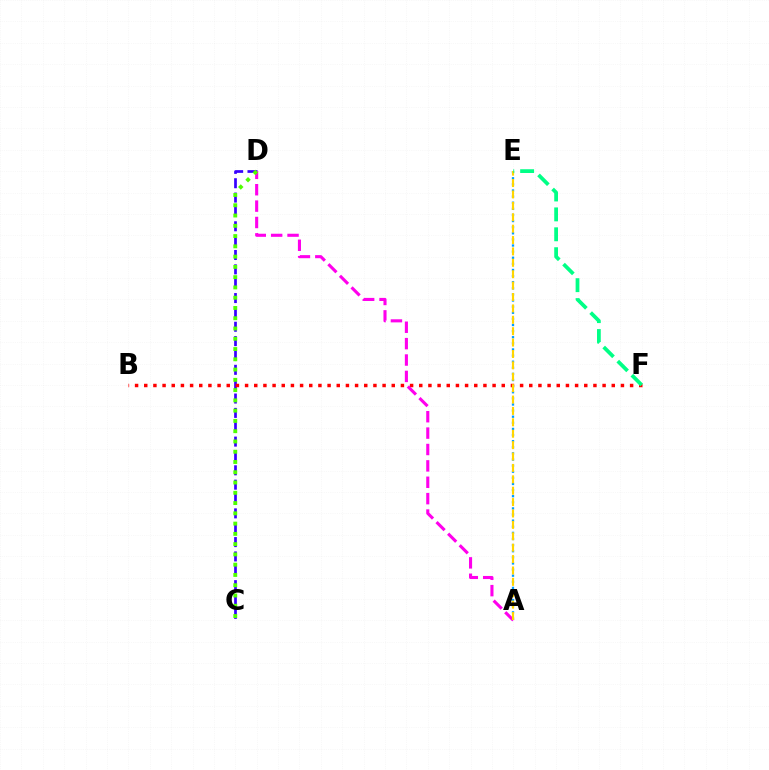{('A', 'E'): [{'color': '#009eff', 'line_style': 'dotted', 'thickness': 1.66}, {'color': '#ffd500', 'line_style': 'dashed', 'thickness': 1.55}], ('C', 'D'): [{'color': '#3700ff', 'line_style': 'dashed', 'thickness': 1.95}, {'color': '#4fff00', 'line_style': 'dotted', 'thickness': 2.79}], ('B', 'F'): [{'color': '#ff0000', 'line_style': 'dotted', 'thickness': 2.49}], ('A', 'D'): [{'color': '#ff00ed', 'line_style': 'dashed', 'thickness': 2.23}], ('E', 'F'): [{'color': '#00ff86', 'line_style': 'dashed', 'thickness': 2.7}]}